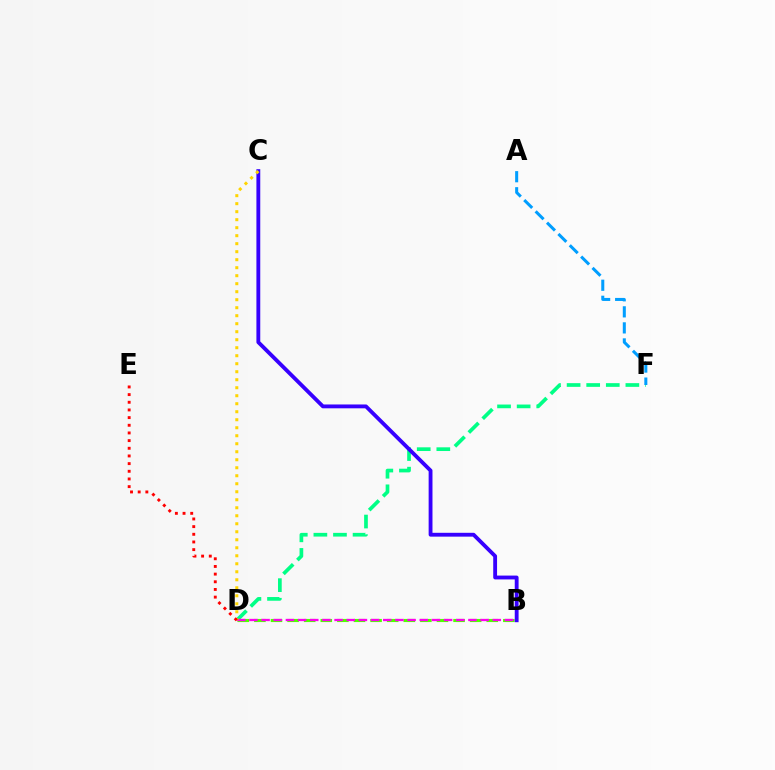{('D', 'F'): [{'color': '#00ff86', 'line_style': 'dashed', 'thickness': 2.66}], ('B', 'D'): [{'color': '#4fff00', 'line_style': 'dashed', 'thickness': 2.25}, {'color': '#ff00ed', 'line_style': 'dashed', 'thickness': 1.65}], ('A', 'F'): [{'color': '#009eff', 'line_style': 'dashed', 'thickness': 2.18}], ('B', 'C'): [{'color': '#3700ff', 'line_style': 'solid', 'thickness': 2.76}], ('C', 'D'): [{'color': '#ffd500', 'line_style': 'dotted', 'thickness': 2.17}], ('D', 'E'): [{'color': '#ff0000', 'line_style': 'dotted', 'thickness': 2.08}]}